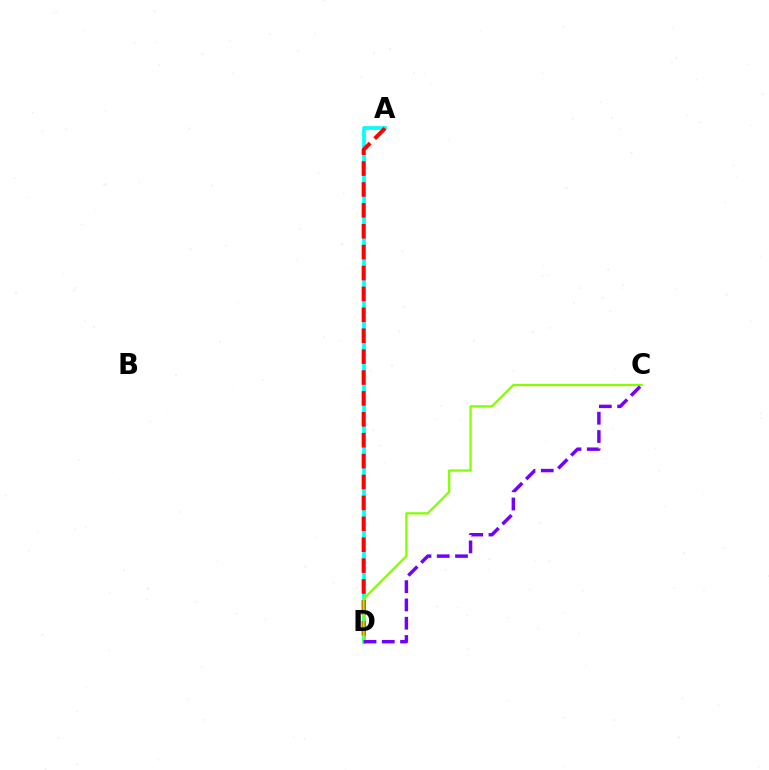{('A', 'D'): [{'color': '#00fff6', 'line_style': 'solid', 'thickness': 2.66}, {'color': '#ff0000', 'line_style': 'dashed', 'thickness': 2.84}], ('C', 'D'): [{'color': '#84ff00', 'line_style': 'solid', 'thickness': 1.64}, {'color': '#7200ff', 'line_style': 'dashed', 'thickness': 2.48}]}